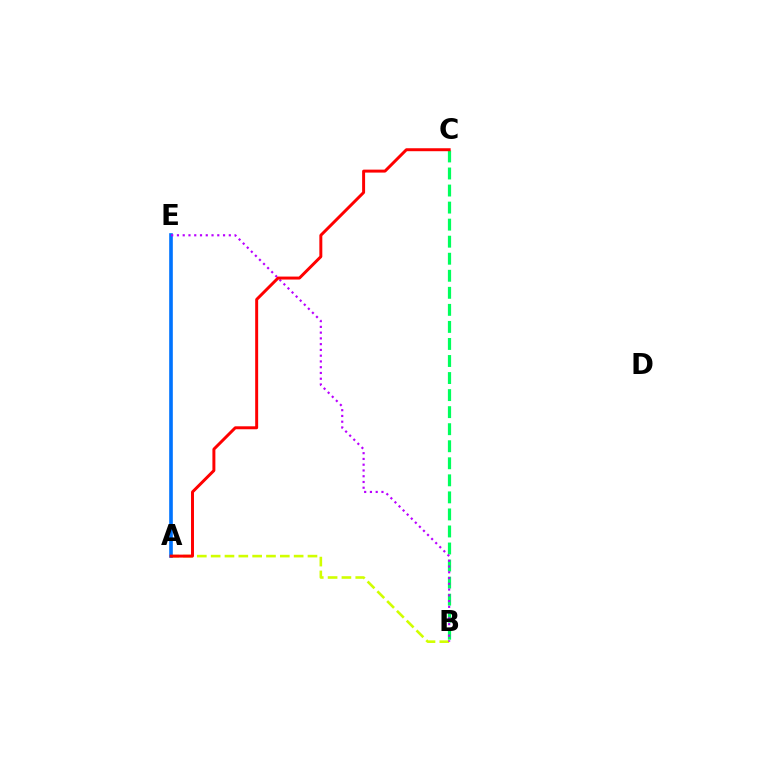{('A', 'B'): [{'color': '#d1ff00', 'line_style': 'dashed', 'thickness': 1.88}], ('B', 'C'): [{'color': '#00ff5c', 'line_style': 'dashed', 'thickness': 2.32}], ('A', 'E'): [{'color': '#0074ff', 'line_style': 'solid', 'thickness': 2.62}], ('B', 'E'): [{'color': '#b900ff', 'line_style': 'dotted', 'thickness': 1.57}], ('A', 'C'): [{'color': '#ff0000', 'line_style': 'solid', 'thickness': 2.13}]}